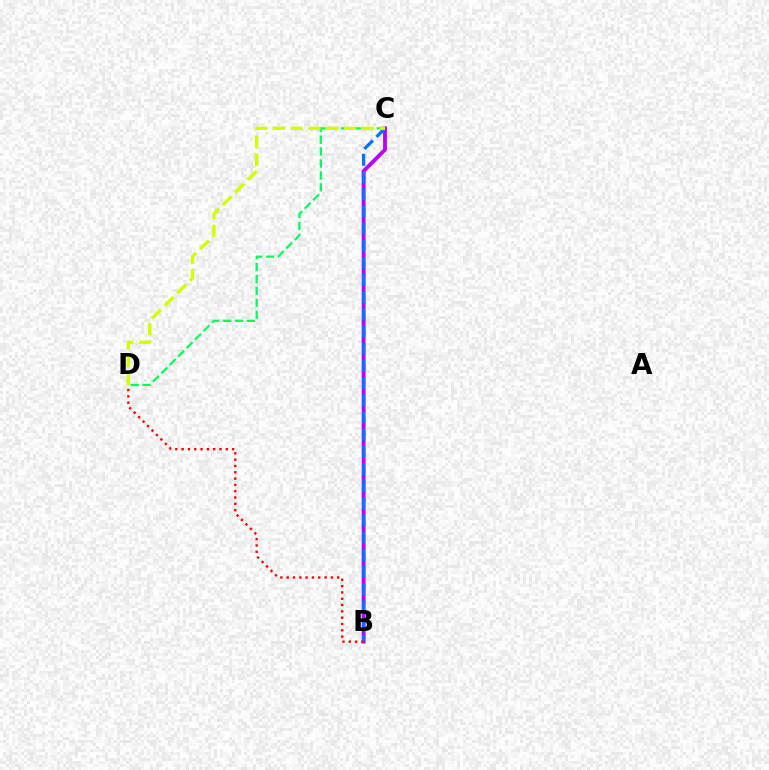{('B', 'C'): [{'color': '#b900ff', 'line_style': 'solid', 'thickness': 2.77}, {'color': '#0074ff', 'line_style': 'dashed', 'thickness': 2.33}], ('B', 'D'): [{'color': '#ff0000', 'line_style': 'dotted', 'thickness': 1.72}], ('C', 'D'): [{'color': '#00ff5c', 'line_style': 'dashed', 'thickness': 1.62}, {'color': '#d1ff00', 'line_style': 'dashed', 'thickness': 2.42}]}